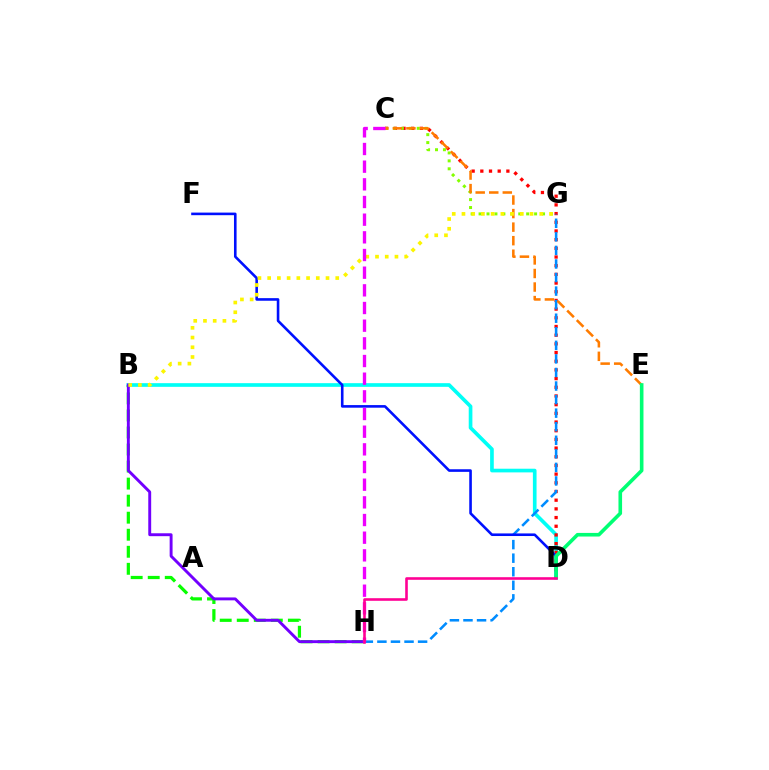{('B', 'D'): [{'color': '#00fff6', 'line_style': 'solid', 'thickness': 2.64}], ('C', 'D'): [{'color': '#ff0000', 'line_style': 'dotted', 'thickness': 2.36}], ('C', 'G'): [{'color': '#84ff00', 'line_style': 'dotted', 'thickness': 2.16}], ('G', 'H'): [{'color': '#008cff', 'line_style': 'dashed', 'thickness': 1.84}], ('C', 'E'): [{'color': '#ff7c00', 'line_style': 'dashed', 'thickness': 1.84}], ('D', 'F'): [{'color': '#0010ff', 'line_style': 'solid', 'thickness': 1.87}], ('B', 'H'): [{'color': '#08ff00', 'line_style': 'dashed', 'thickness': 2.31}, {'color': '#7200ff', 'line_style': 'solid', 'thickness': 2.09}], ('D', 'E'): [{'color': '#00ff74', 'line_style': 'solid', 'thickness': 2.6}], ('B', 'G'): [{'color': '#fcf500', 'line_style': 'dotted', 'thickness': 2.64}], ('C', 'H'): [{'color': '#ee00ff', 'line_style': 'dashed', 'thickness': 2.4}], ('D', 'H'): [{'color': '#ff0094', 'line_style': 'solid', 'thickness': 1.87}]}